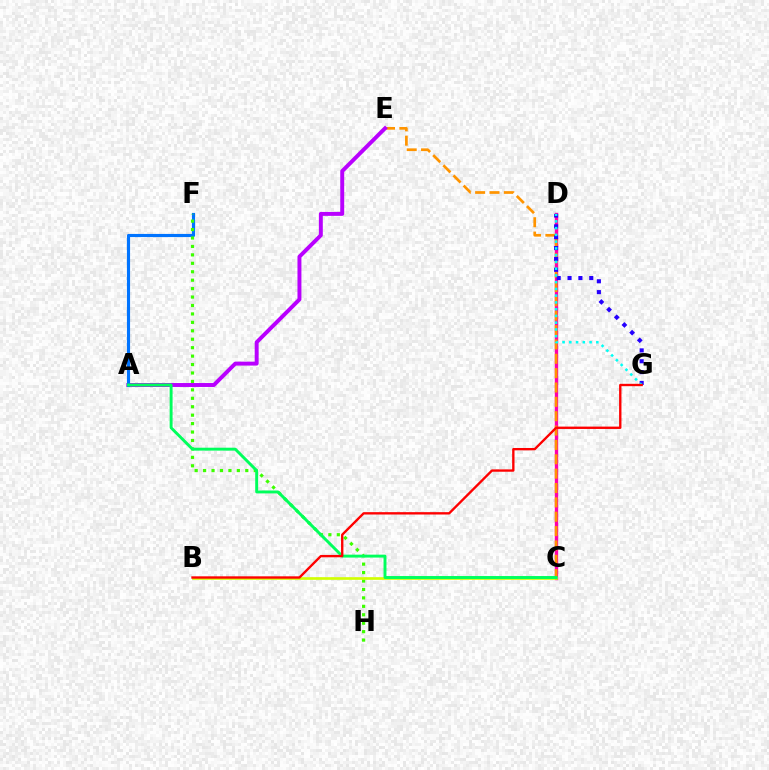{('C', 'D'): [{'color': '#ff00ac', 'line_style': 'solid', 'thickness': 2.42}], ('C', 'E'): [{'color': '#ff9400', 'line_style': 'dashed', 'thickness': 1.95}], ('A', 'E'): [{'color': '#b900ff', 'line_style': 'solid', 'thickness': 2.84}], ('A', 'F'): [{'color': '#0074ff', 'line_style': 'solid', 'thickness': 2.26}], ('F', 'H'): [{'color': '#3dff00', 'line_style': 'dotted', 'thickness': 2.29}], ('D', 'G'): [{'color': '#2500ff', 'line_style': 'dotted', 'thickness': 2.95}, {'color': '#00fff6', 'line_style': 'dotted', 'thickness': 1.83}], ('B', 'C'): [{'color': '#d1ff00', 'line_style': 'solid', 'thickness': 1.92}], ('A', 'C'): [{'color': '#00ff5c', 'line_style': 'solid', 'thickness': 2.1}], ('B', 'G'): [{'color': '#ff0000', 'line_style': 'solid', 'thickness': 1.7}]}